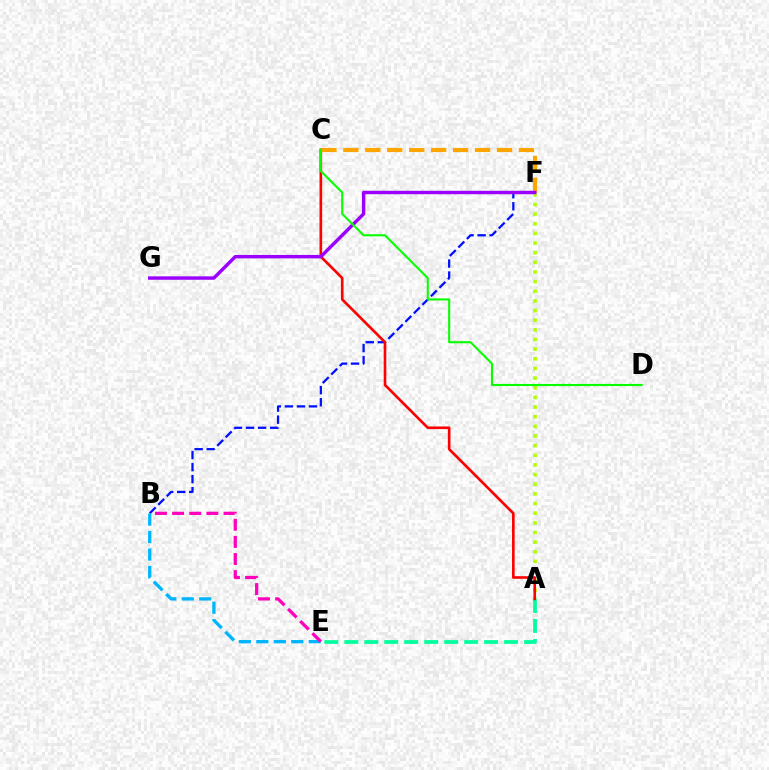{('A', 'F'): [{'color': '#b3ff00', 'line_style': 'dotted', 'thickness': 2.62}], ('A', 'E'): [{'color': '#00ff9d', 'line_style': 'dashed', 'thickness': 2.71}], ('B', 'F'): [{'color': '#0010ff', 'line_style': 'dashed', 'thickness': 1.64}], ('A', 'C'): [{'color': '#ff0000', 'line_style': 'solid', 'thickness': 1.9}], ('C', 'F'): [{'color': '#ffa500', 'line_style': 'dashed', 'thickness': 2.98}], ('B', 'E'): [{'color': '#00b5ff', 'line_style': 'dashed', 'thickness': 2.37}, {'color': '#ff00bd', 'line_style': 'dashed', 'thickness': 2.33}], ('F', 'G'): [{'color': '#9b00ff', 'line_style': 'solid', 'thickness': 2.47}], ('C', 'D'): [{'color': '#08ff00', 'line_style': 'solid', 'thickness': 1.5}]}